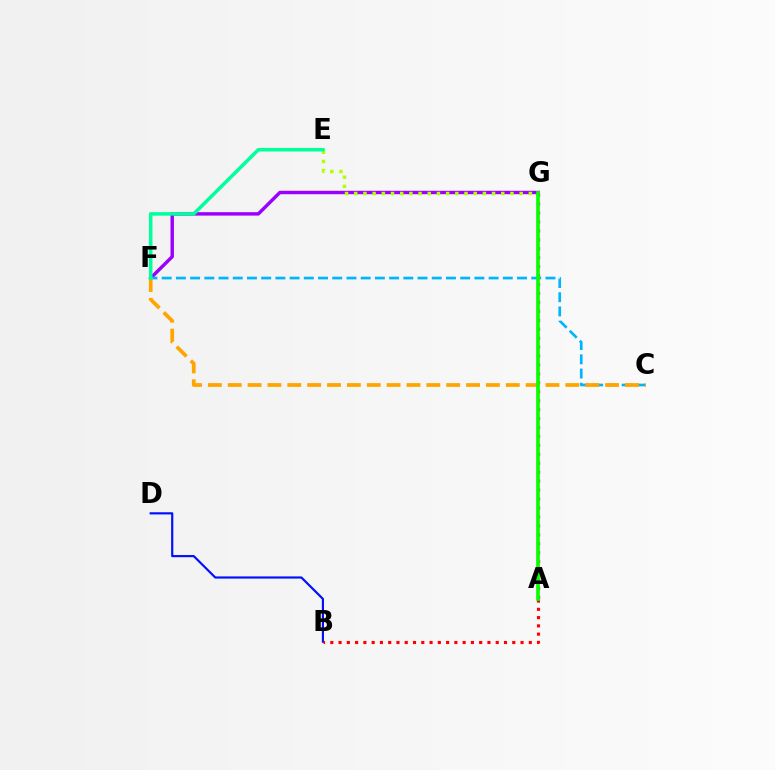{('F', 'G'): [{'color': '#9b00ff', 'line_style': 'solid', 'thickness': 2.47}], ('E', 'G'): [{'color': '#b3ff00', 'line_style': 'dotted', 'thickness': 2.5}], ('A', 'G'): [{'color': '#ff00bd', 'line_style': 'dotted', 'thickness': 2.43}, {'color': '#08ff00', 'line_style': 'solid', 'thickness': 2.64}], ('B', 'D'): [{'color': '#0010ff', 'line_style': 'solid', 'thickness': 1.57}], ('A', 'B'): [{'color': '#ff0000', 'line_style': 'dotted', 'thickness': 2.25}], ('C', 'F'): [{'color': '#00b5ff', 'line_style': 'dashed', 'thickness': 1.93}, {'color': '#ffa500', 'line_style': 'dashed', 'thickness': 2.7}], ('E', 'F'): [{'color': '#00ff9d', 'line_style': 'solid', 'thickness': 2.54}]}